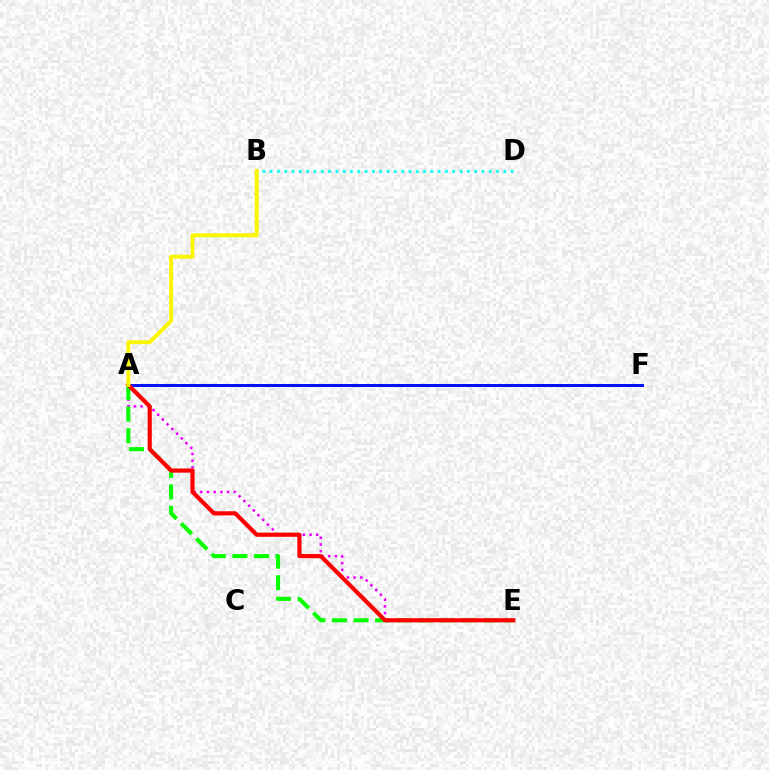{('A', 'F'): [{'color': '#0010ff', 'line_style': 'solid', 'thickness': 2.13}], ('B', 'D'): [{'color': '#00fff6', 'line_style': 'dotted', 'thickness': 1.98}], ('A', 'E'): [{'color': '#ee00ff', 'line_style': 'dotted', 'thickness': 1.81}, {'color': '#08ff00', 'line_style': 'dashed', 'thickness': 2.93}, {'color': '#ff0000', 'line_style': 'solid', 'thickness': 3.0}], ('A', 'B'): [{'color': '#fcf500', 'line_style': 'solid', 'thickness': 2.79}]}